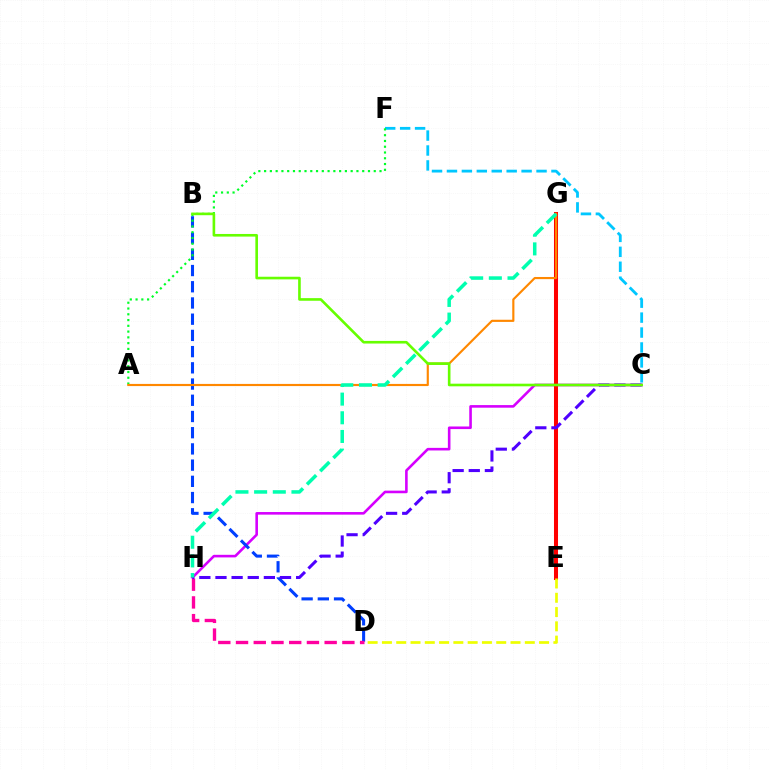{('C', 'F'): [{'color': '#00c7ff', 'line_style': 'dashed', 'thickness': 2.03}], ('C', 'H'): [{'color': '#d600ff', 'line_style': 'solid', 'thickness': 1.87}, {'color': '#4f00ff', 'line_style': 'dashed', 'thickness': 2.19}], ('B', 'D'): [{'color': '#003fff', 'line_style': 'dashed', 'thickness': 2.2}], ('A', 'F'): [{'color': '#00ff27', 'line_style': 'dotted', 'thickness': 1.57}], ('D', 'H'): [{'color': '#ff00a0', 'line_style': 'dashed', 'thickness': 2.41}], ('E', 'G'): [{'color': '#ff0000', 'line_style': 'solid', 'thickness': 2.9}], ('A', 'G'): [{'color': '#ff8800', 'line_style': 'solid', 'thickness': 1.55}], ('B', 'C'): [{'color': '#66ff00', 'line_style': 'solid', 'thickness': 1.89}], ('D', 'E'): [{'color': '#eeff00', 'line_style': 'dashed', 'thickness': 1.94}], ('G', 'H'): [{'color': '#00ffaf', 'line_style': 'dashed', 'thickness': 2.54}]}